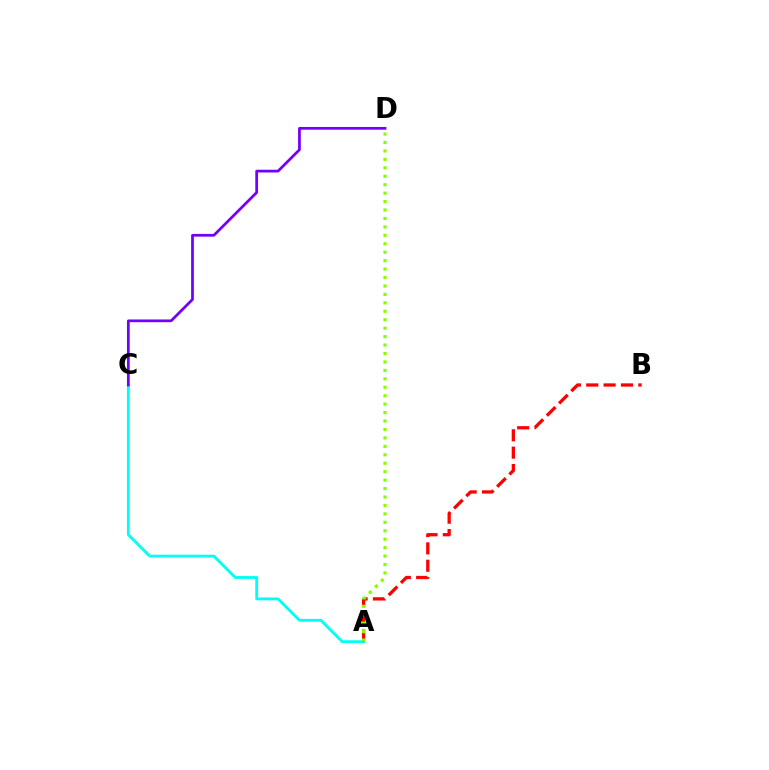{('A', 'C'): [{'color': '#00fff6', 'line_style': 'solid', 'thickness': 2.03}], ('C', 'D'): [{'color': '#7200ff', 'line_style': 'solid', 'thickness': 1.97}], ('A', 'B'): [{'color': '#ff0000', 'line_style': 'dashed', 'thickness': 2.36}], ('A', 'D'): [{'color': '#84ff00', 'line_style': 'dotted', 'thickness': 2.29}]}